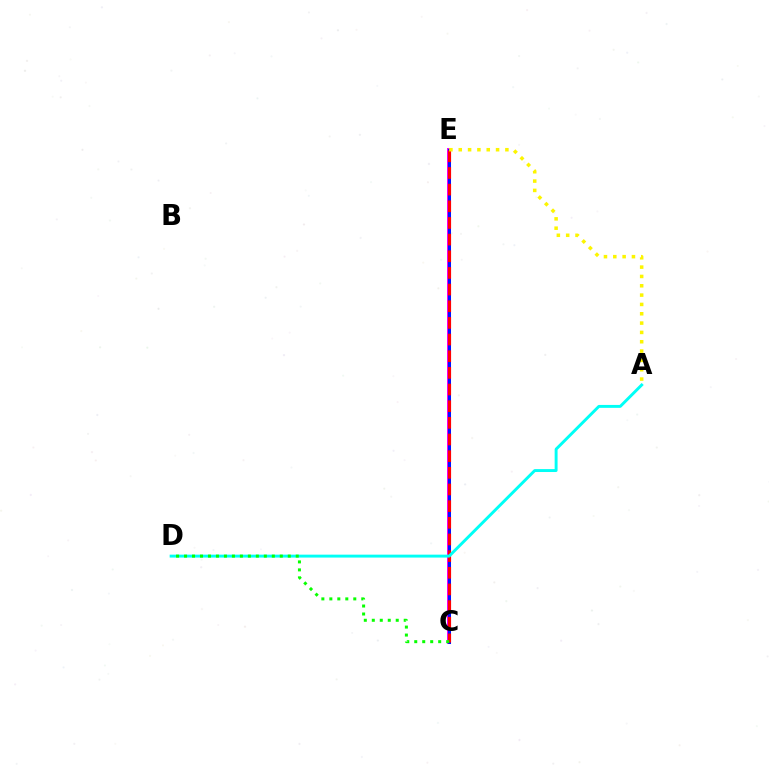{('C', 'E'): [{'color': '#ee00ff', 'line_style': 'solid', 'thickness': 2.86}, {'color': '#0010ff', 'line_style': 'solid', 'thickness': 2.18}, {'color': '#ff0000', 'line_style': 'dashed', 'thickness': 2.26}], ('A', 'D'): [{'color': '#00fff6', 'line_style': 'solid', 'thickness': 2.1}], ('A', 'E'): [{'color': '#fcf500', 'line_style': 'dotted', 'thickness': 2.53}], ('C', 'D'): [{'color': '#08ff00', 'line_style': 'dotted', 'thickness': 2.17}]}